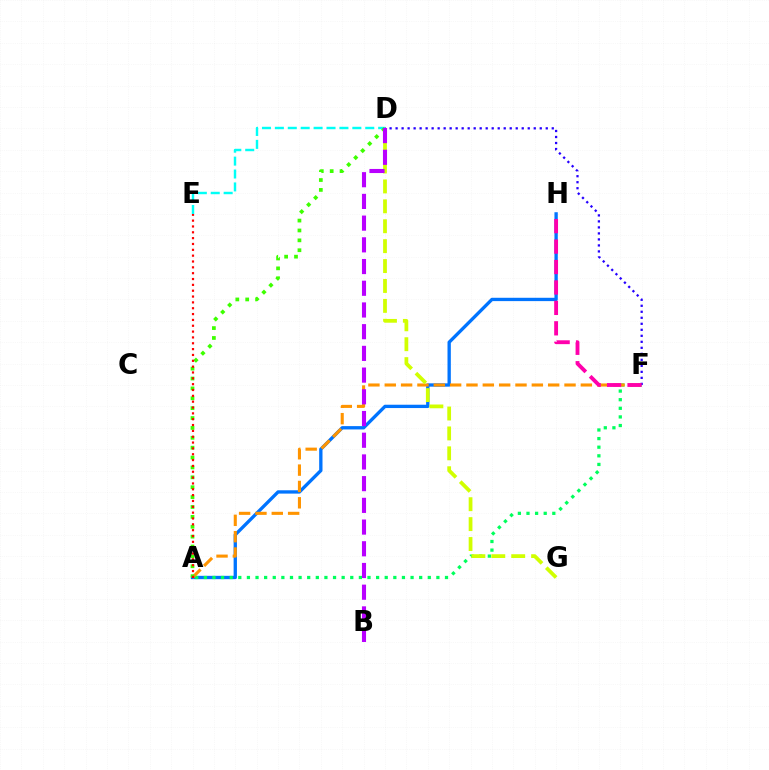{('D', 'E'): [{'color': '#00fff6', 'line_style': 'dashed', 'thickness': 1.75}], ('A', 'H'): [{'color': '#0074ff', 'line_style': 'solid', 'thickness': 2.39}], ('A', 'F'): [{'color': '#00ff5c', 'line_style': 'dotted', 'thickness': 2.34}, {'color': '#ff9400', 'line_style': 'dashed', 'thickness': 2.22}], ('D', 'F'): [{'color': '#2500ff', 'line_style': 'dotted', 'thickness': 1.63}], ('A', 'D'): [{'color': '#3dff00', 'line_style': 'dotted', 'thickness': 2.68}], ('A', 'E'): [{'color': '#ff0000', 'line_style': 'dotted', 'thickness': 1.59}], ('F', 'H'): [{'color': '#ff00ac', 'line_style': 'dashed', 'thickness': 2.78}], ('D', 'G'): [{'color': '#d1ff00', 'line_style': 'dashed', 'thickness': 2.7}], ('B', 'D'): [{'color': '#b900ff', 'line_style': 'dashed', 'thickness': 2.95}]}